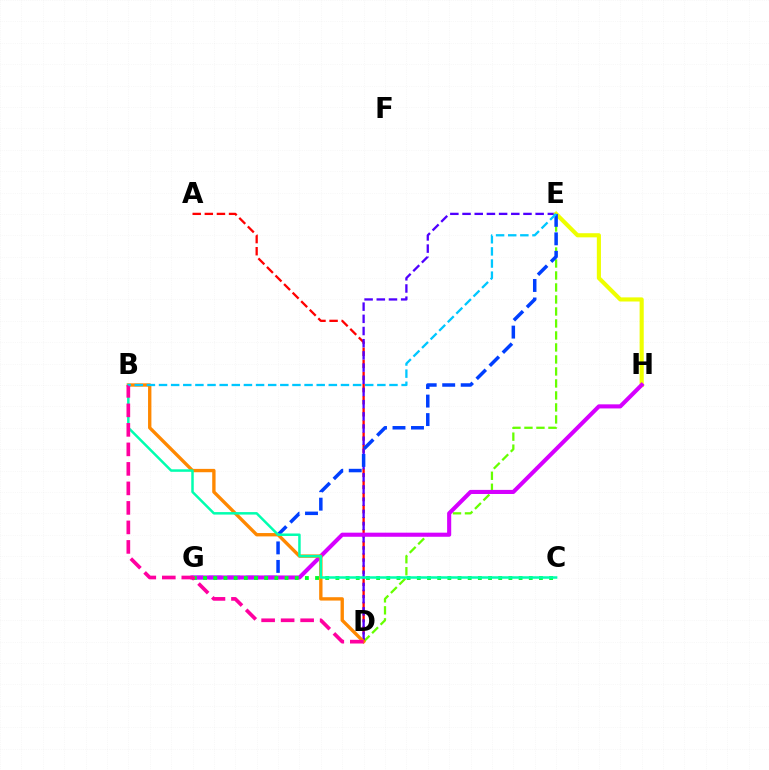{('D', 'E'): [{'color': '#66ff00', 'line_style': 'dashed', 'thickness': 1.63}, {'color': '#4f00ff', 'line_style': 'dashed', 'thickness': 1.66}], ('A', 'D'): [{'color': '#ff0000', 'line_style': 'dashed', 'thickness': 1.64}], ('E', 'H'): [{'color': '#eeff00', 'line_style': 'solid', 'thickness': 2.97}], ('E', 'G'): [{'color': '#003fff', 'line_style': 'dashed', 'thickness': 2.51}], ('G', 'H'): [{'color': '#d600ff', 'line_style': 'solid', 'thickness': 2.94}], ('C', 'G'): [{'color': '#00ff27', 'line_style': 'dotted', 'thickness': 2.77}], ('B', 'D'): [{'color': '#ff8800', 'line_style': 'solid', 'thickness': 2.42}, {'color': '#ff00a0', 'line_style': 'dashed', 'thickness': 2.65}], ('B', 'C'): [{'color': '#00ffaf', 'line_style': 'solid', 'thickness': 1.79}], ('B', 'E'): [{'color': '#00c7ff', 'line_style': 'dashed', 'thickness': 1.65}]}